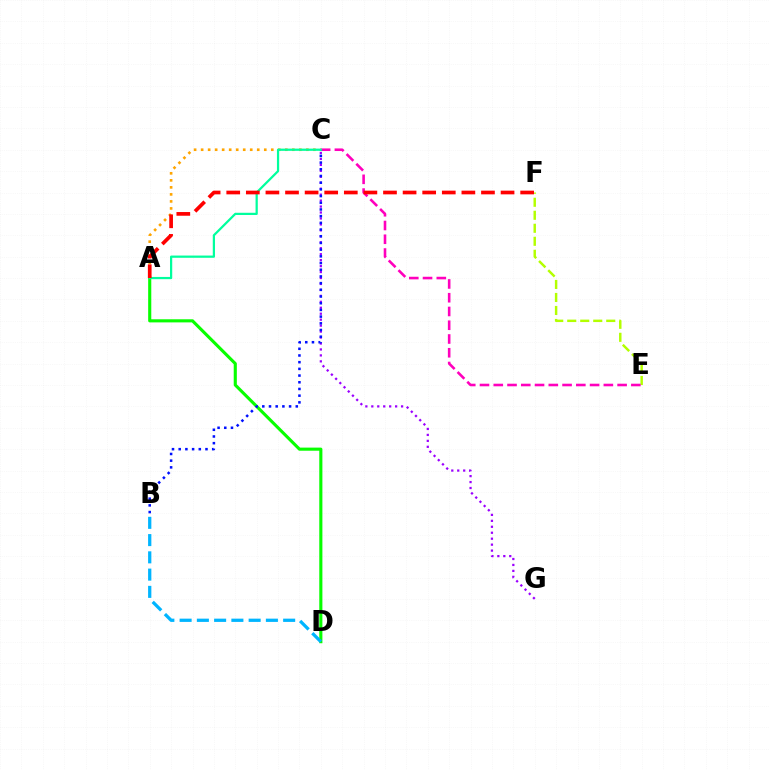{('C', 'G'): [{'color': '#9b00ff', 'line_style': 'dotted', 'thickness': 1.62}], ('A', 'C'): [{'color': '#ffa500', 'line_style': 'dotted', 'thickness': 1.91}, {'color': '#00ff9d', 'line_style': 'solid', 'thickness': 1.61}], ('E', 'F'): [{'color': '#b3ff00', 'line_style': 'dashed', 'thickness': 1.77}], ('A', 'D'): [{'color': '#08ff00', 'line_style': 'solid', 'thickness': 2.24}], ('C', 'E'): [{'color': '#ff00bd', 'line_style': 'dashed', 'thickness': 1.87}], ('B', 'D'): [{'color': '#00b5ff', 'line_style': 'dashed', 'thickness': 2.34}], ('B', 'C'): [{'color': '#0010ff', 'line_style': 'dotted', 'thickness': 1.82}], ('A', 'F'): [{'color': '#ff0000', 'line_style': 'dashed', 'thickness': 2.66}]}